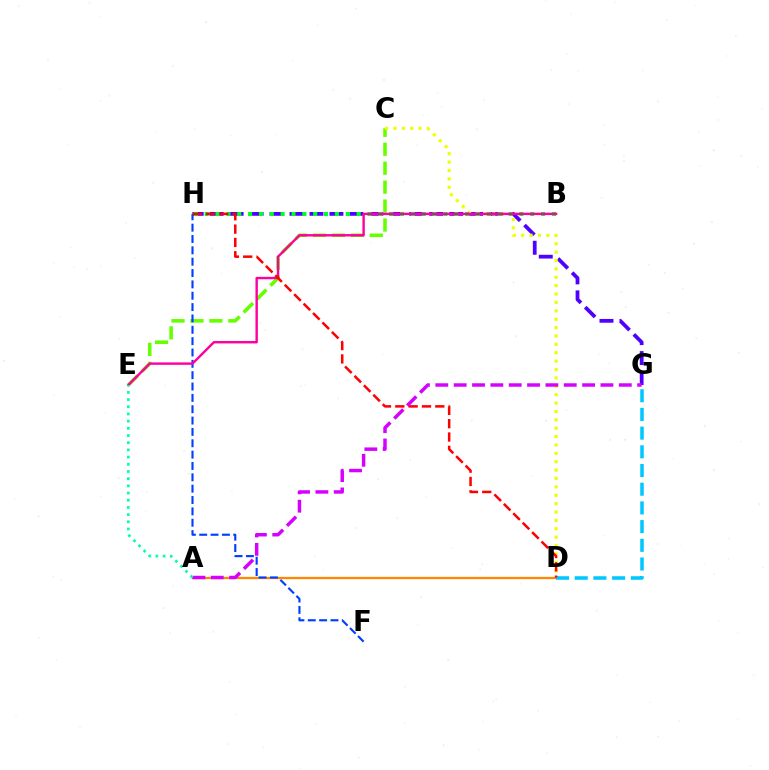{('G', 'H'): [{'color': '#4f00ff', 'line_style': 'dashed', 'thickness': 2.71}], ('C', 'E'): [{'color': '#66ff00', 'line_style': 'dashed', 'thickness': 2.57}], ('A', 'D'): [{'color': '#ff8800', 'line_style': 'solid', 'thickness': 1.63}], ('D', 'G'): [{'color': '#00c7ff', 'line_style': 'dashed', 'thickness': 2.54}], ('C', 'D'): [{'color': '#eeff00', 'line_style': 'dotted', 'thickness': 2.28}], ('B', 'H'): [{'color': '#00ff27', 'line_style': 'dotted', 'thickness': 2.95}], ('F', 'H'): [{'color': '#003fff', 'line_style': 'dashed', 'thickness': 1.54}], ('B', 'E'): [{'color': '#ff00a0', 'line_style': 'solid', 'thickness': 1.74}], ('D', 'H'): [{'color': '#ff0000', 'line_style': 'dashed', 'thickness': 1.81}], ('A', 'G'): [{'color': '#d600ff', 'line_style': 'dashed', 'thickness': 2.49}], ('A', 'E'): [{'color': '#00ffaf', 'line_style': 'dotted', 'thickness': 1.95}]}